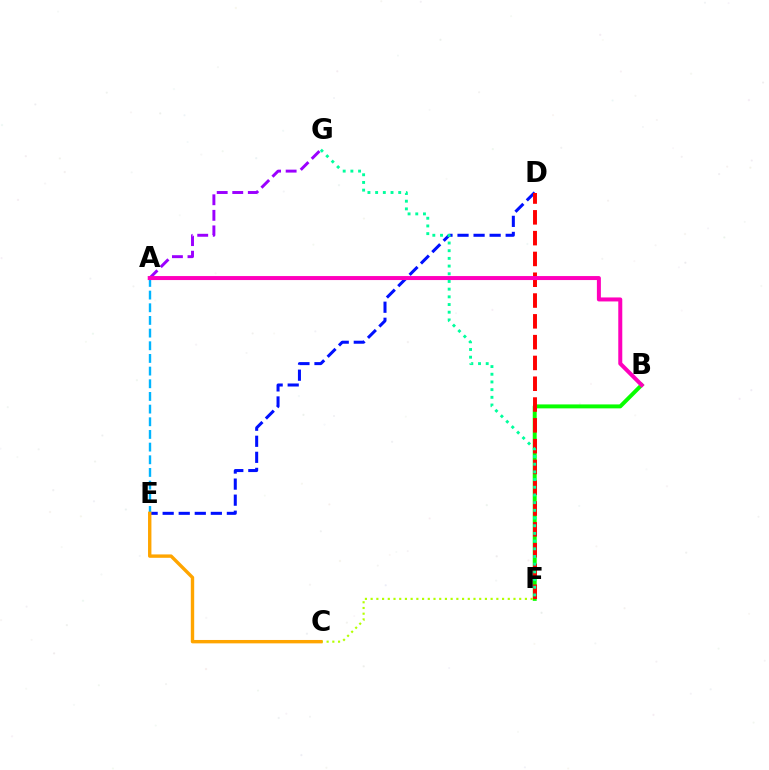{('D', 'E'): [{'color': '#0010ff', 'line_style': 'dashed', 'thickness': 2.18}], ('A', 'E'): [{'color': '#00b5ff', 'line_style': 'dashed', 'thickness': 1.72}], ('B', 'F'): [{'color': '#08ff00', 'line_style': 'solid', 'thickness': 2.84}], ('D', 'F'): [{'color': '#ff0000', 'line_style': 'dashed', 'thickness': 2.83}], ('C', 'F'): [{'color': '#b3ff00', 'line_style': 'dotted', 'thickness': 1.55}], ('C', 'E'): [{'color': '#ffa500', 'line_style': 'solid', 'thickness': 2.44}], ('A', 'G'): [{'color': '#9b00ff', 'line_style': 'dashed', 'thickness': 2.11}], ('A', 'B'): [{'color': '#ff00bd', 'line_style': 'solid', 'thickness': 2.88}], ('F', 'G'): [{'color': '#00ff9d', 'line_style': 'dotted', 'thickness': 2.09}]}